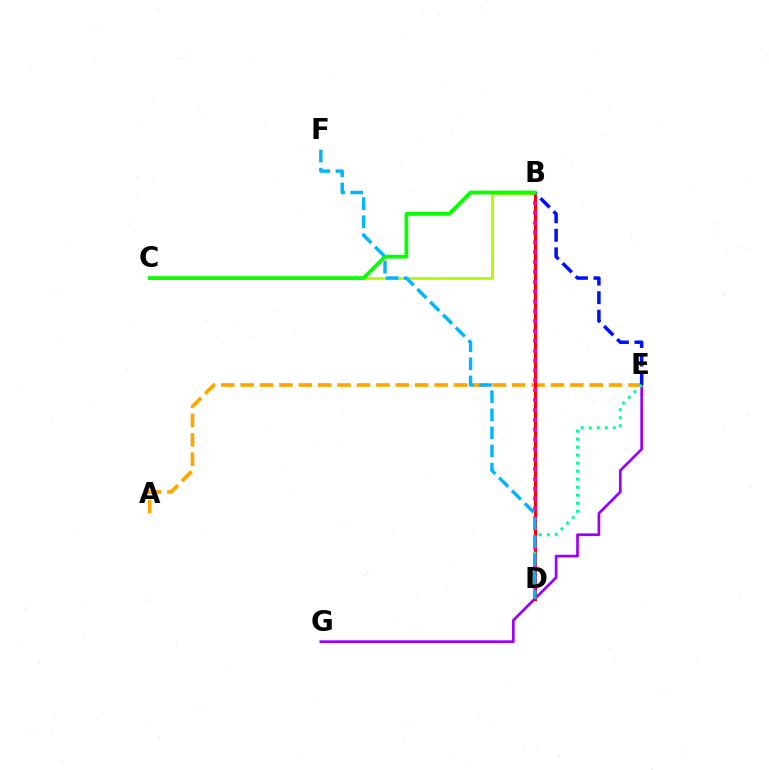{('E', 'G'): [{'color': '#9b00ff', 'line_style': 'solid', 'thickness': 1.94}], ('A', 'E'): [{'color': '#ffa500', 'line_style': 'dashed', 'thickness': 2.63}], ('B', 'D'): [{'color': '#ff0000', 'line_style': 'solid', 'thickness': 2.25}, {'color': '#ff00bd', 'line_style': 'dotted', 'thickness': 2.68}], ('B', 'C'): [{'color': '#b3ff00', 'line_style': 'solid', 'thickness': 2.13}, {'color': '#08ff00', 'line_style': 'solid', 'thickness': 2.71}], ('B', 'E'): [{'color': '#0010ff', 'line_style': 'dashed', 'thickness': 2.52}], ('D', 'E'): [{'color': '#00ff9d', 'line_style': 'dotted', 'thickness': 2.18}], ('D', 'F'): [{'color': '#00b5ff', 'line_style': 'dashed', 'thickness': 2.46}]}